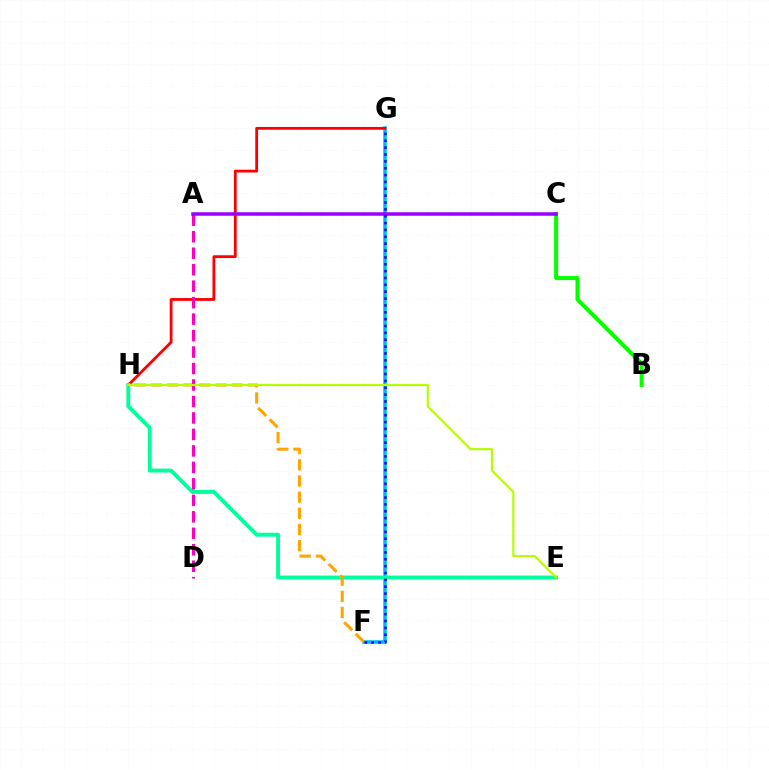{('F', 'G'): [{'color': '#00b5ff', 'line_style': 'solid', 'thickness': 2.52}, {'color': '#0010ff', 'line_style': 'dotted', 'thickness': 1.86}], ('G', 'H'): [{'color': '#ff0000', 'line_style': 'solid', 'thickness': 2.02}], ('E', 'H'): [{'color': '#00ff9d', 'line_style': 'solid', 'thickness': 2.8}, {'color': '#b3ff00', 'line_style': 'solid', 'thickness': 1.56}], ('F', 'H'): [{'color': '#ffa500', 'line_style': 'dashed', 'thickness': 2.2}], ('B', 'C'): [{'color': '#08ff00', 'line_style': 'solid', 'thickness': 2.91}], ('A', 'D'): [{'color': '#ff00bd', 'line_style': 'dashed', 'thickness': 2.24}], ('A', 'C'): [{'color': '#9b00ff', 'line_style': 'solid', 'thickness': 2.54}]}